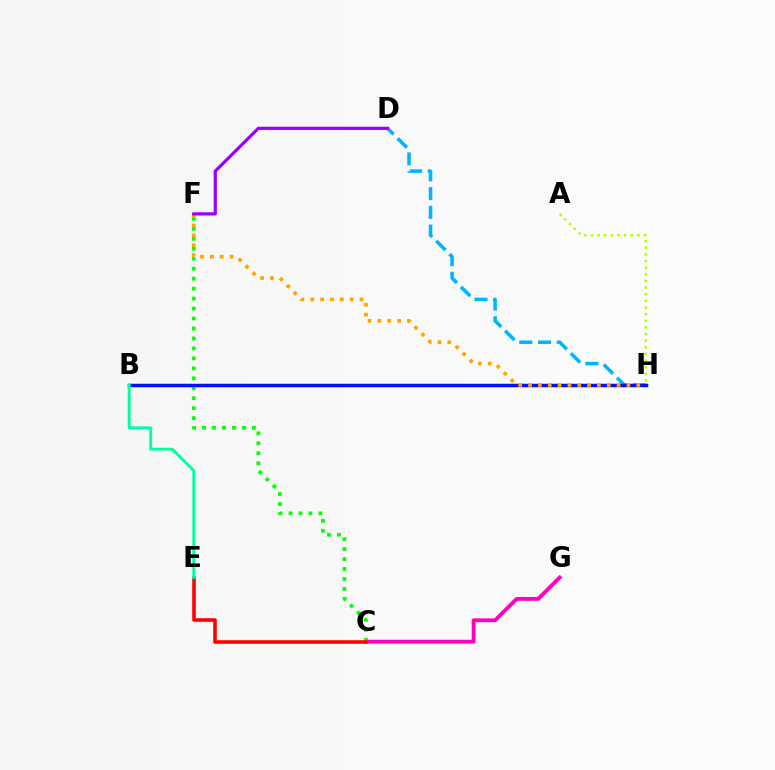{('D', 'H'): [{'color': '#00b5ff', 'line_style': 'dashed', 'thickness': 2.55}], ('C', 'G'): [{'color': '#ff00bd', 'line_style': 'solid', 'thickness': 2.76}], ('C', 'F'): [{'color': '#08ff00', 'line_style': 'dotted', 'thickness': 2.71}], ('C', 'E'): [{'color': '#ff0000', 'line_style': 'solid', 'thickness': 2.58}], ('B', 'H'): [{'color': '#0010ff', 'line_style': 'solid', 'thickness': 2.52}], ('B', 'E'): [{'color': '#00ff9d', 'line_style': 'solid', 'thickness': 2.06}], ('A', 'H'): [{'color': '#b3ff00', 'line_style': 'dotted', 'thickness': 1.8}], ('F', 'H'): [{'color': '#ffa500', 'line_style': 'dotted', 'thickness': 2.67}], ('D', 'F'): [{'color': '#9b00ff', 'line_style': 'solid', 'thickness': 2.31}]}